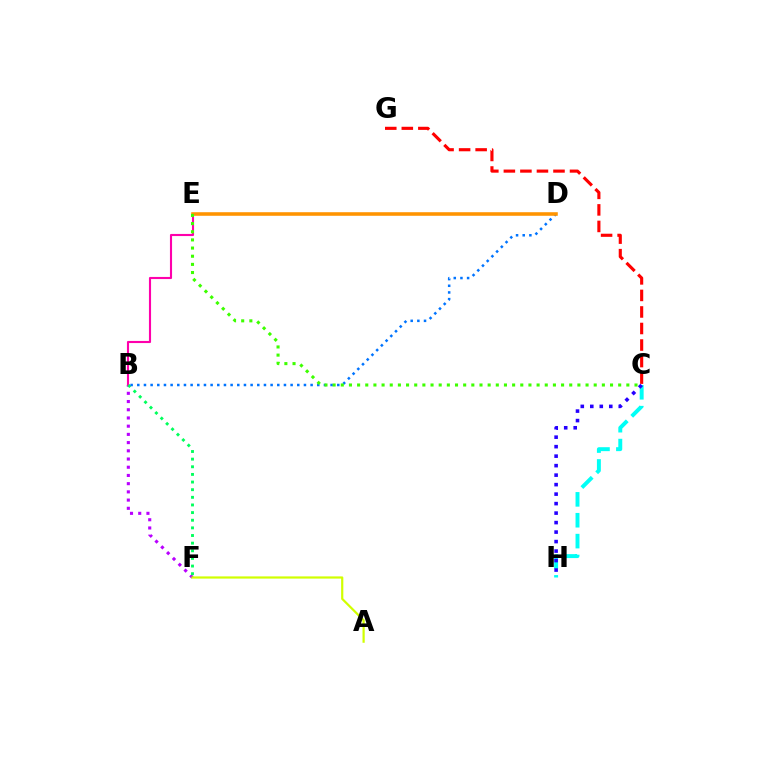{('B', 'F'): [{'color': '#b900ff', 'line_style': 'dotted', 'thickness': 2.23}, {'color': '#00ff5c', 'line_style': 'dotted', 'thickness': 2.07}], ('C', 'H'): [{'color': '#00fff6', 'line_style': 'dashed', 'thickness': 2.84}, {'color': '#2500ff', 'line_style': 'dotted', 'thickness': 2.58}], ('C', 'G'): [{'color': '#ff0000', 'line_style': 'dashed', 'thickness': 2.25}], ('B', 'E'): [{'color': '#ff00ac', 'line_style': 'solid', 'thickness': 1.52}], ('B', 'D'): [{'color': '#0074ff', 'line_style': 'dotted', 'thickness': 1.81}], ('A', 'F'): [{'color': '#d1ff00', 'line_style': 'solid', 'thickness': 1.59}], ('D', 'E'): [{'color': '#ff9400', 'line_style': 'solid', 'thickness': 2.57}], ('C', 'E'): [{'color': '#3dff00', 'line_style': 'dotted', 'thickness': 2.22}]}